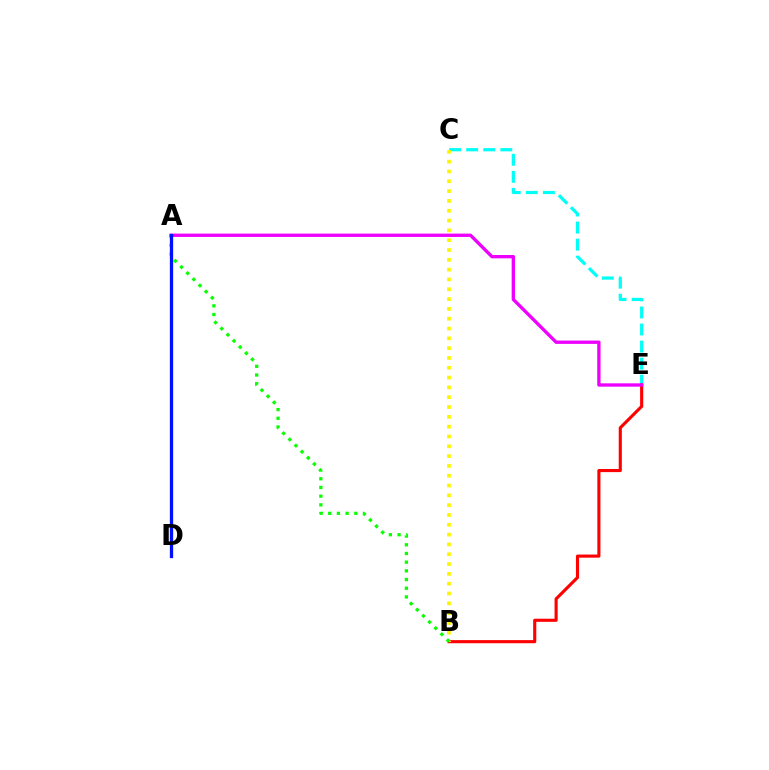{('C', 'E'): [{'color': '#00fff6', 'line_style': 'dashed', 'thickness': 2.32}], ('B', 'E'): [{'color': '#ff0000', 'line_style': 'solid', 'thickness': 2.24}], ('B', 'C'): [{'color': '#fcf500', 'line_style': 'dotted', 'thickness': 2.67}], ('A', 'B'): [{'color': '#08ff00', 'line_style': 'dotted', 'thickness': 2.36}], ('A', 'E'): [{'color': '#ee00ff', 'line_style': 'solid', 'thickness': 2.4}], ('A', 'D'): [{'color': '#0010ff', 'line_style': 'solid', 'thickness': 2.36}]}